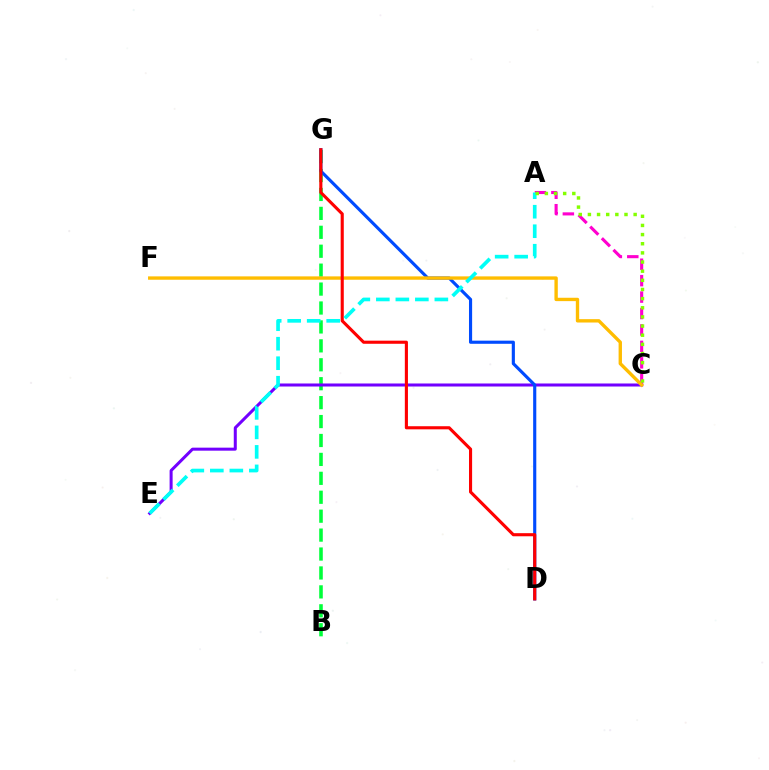{('B', 'G'): [{'color': '#00ff39', 'line_style': 'dashed', 'thickness': 2.57}], ('C', 'E'): [{'color': '#7200ff', 'line_style': 'solid', 'thickness': 2.17}], ('A', 'C'): [{'color': '#ff00cf', 'line_style': 'dashed', 'thickness': 2.23}, {'color': '#84ff00', 'line_style': 'dotted', 'thickness': 2.49}], ('D', 'G'): [{'color': '#004bff', 'line_style': 'solid', 'thickness': 2.26}, {'color': '#ff0000', 'line_style': 'solid', 'thickness': 2.24}], ('C', 'F'): [{'color': '#ffbd00', 'line_style': 'solid', 'thickness': 2.42}], ('A', 'E'): [{'color': '#00fff6', 'line_style': 'dashed', 'thickness': 2.65}]}